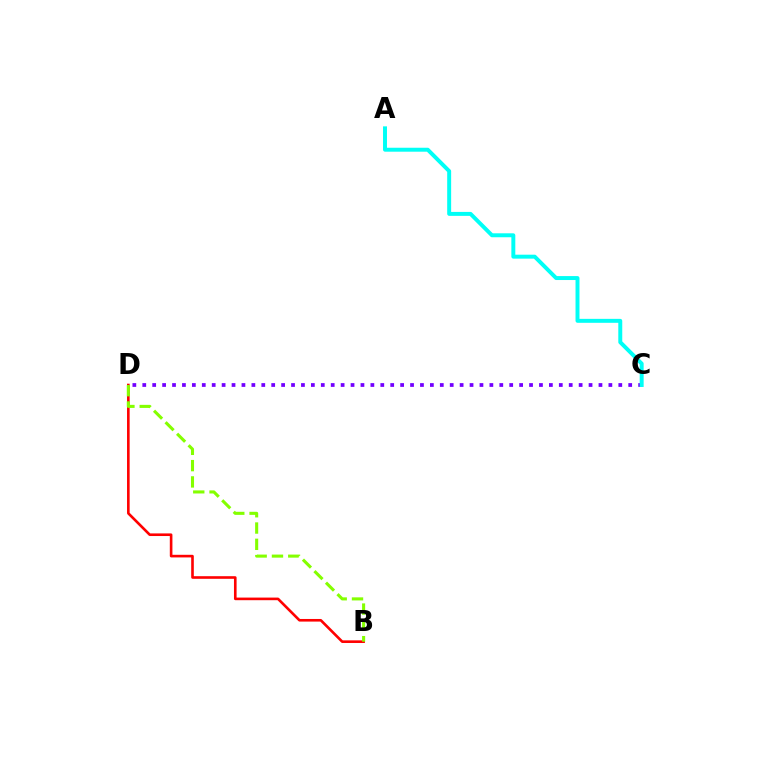{('C', 'D'): [{'color': '#7200ff', 'line_style': 'dotted', 'thickness': 2.69}], ('A', 'C'): [{'color': '#00fff6', 'line_style': 'solid', 'thickness': 2.85}], ('B', 'D'): [{'color': '#ff0000', 'line_style': 'solid', 'thickness': 1.89}, {'color': '#84ff00', 'line_style': 'dashed', 'thickness': 2.21}]}